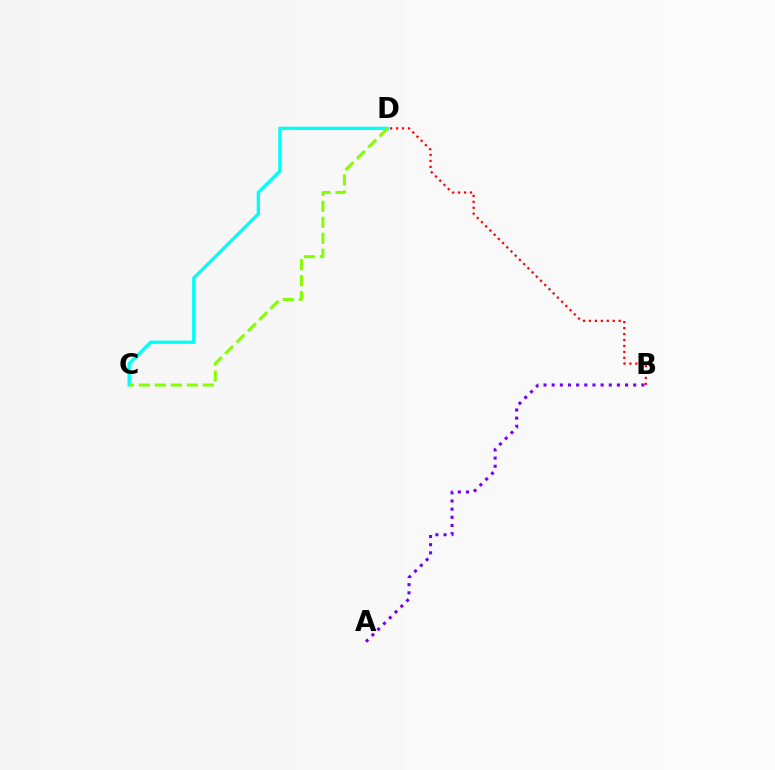{('B', 'D'): [{'color': '#ff0000', 'line_style': 'dotted', 'thickness': 1.62}], ('C', 'D'): [{'color': '#00fff6', 'line_style': 'solid', 'thickness': 2.37}, {'color': '#84ff00', 'line_style': 'dashed', 'thickness': 2.17}], ('A', 'B'): [{'color': '#7200ff', 'line_style': 'dotted', 'thickness': 2.22}]}